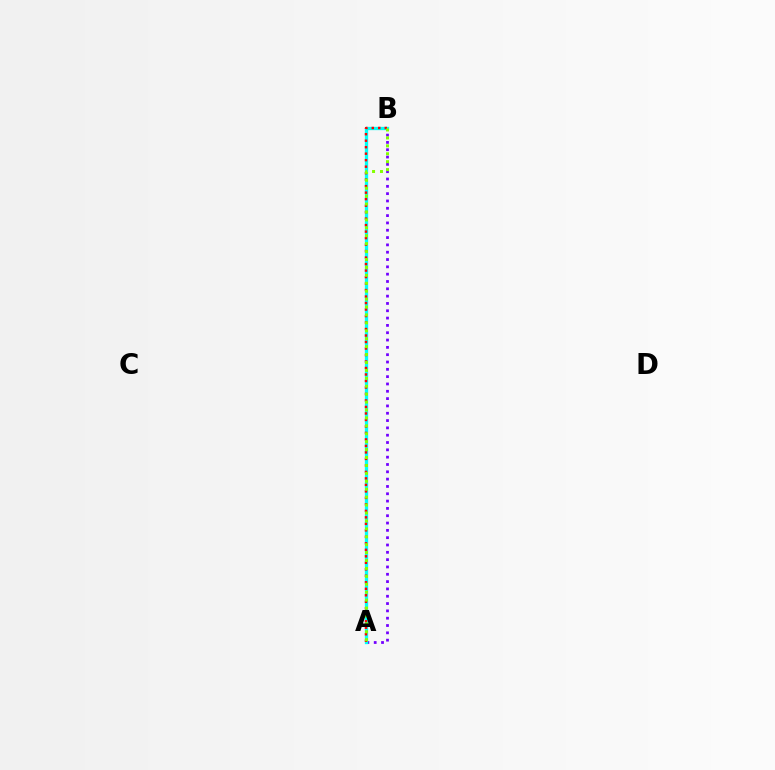{('A', 'B'): [{'color': '#7200ff', 'line_style': 'dotted', 'thickness': 1.99}, {'color': '#00fff6', 'line_style': 'solid', 'thickness': 2.39}, {'color': '#ff0000', 'line_style': 'dotted', 'thickness': 1.76}, {'color': '#84ff00', 'line_style': 'dotted', 'thickness': 2.15}]}